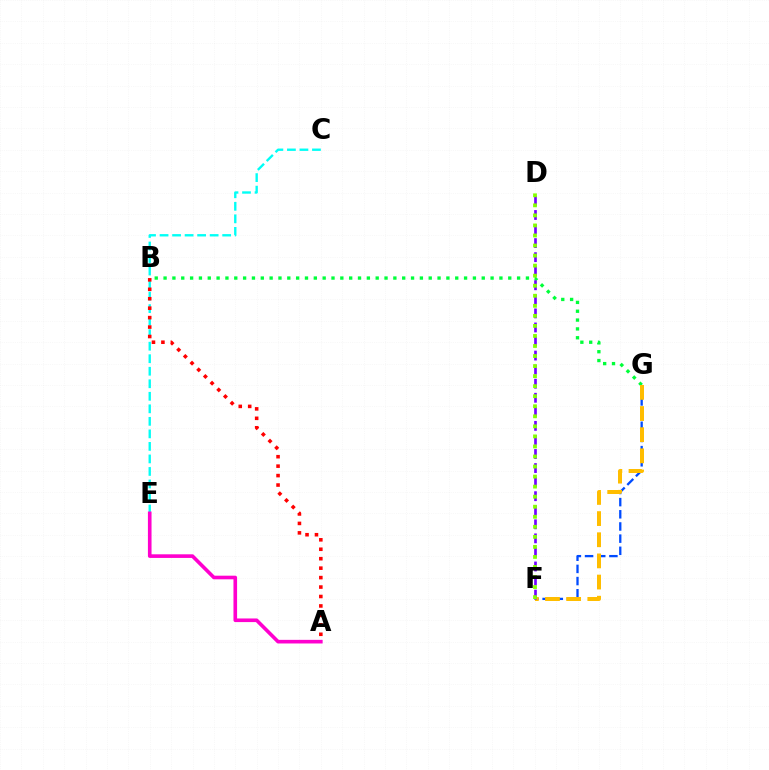{('C', 'E'): [{'color': '#00fff6', 'line_style': 'dashed', 'thickness': 1.7}], ('F', 'G'): [{'color': '#004bff', 'line_style': 'dashed', 'thickness': 1.65}, {'color': '#ffbd00', 'line_style': 'dashed', 'thickness': 2.87}], ('B', 'G'): [{'color': '#00ff39', 'line_style': 'dotted', 'thickness': 2.4}], ('A', 'B'): [{'color': '#ff0000', 'line_style': 'dotted', 'thickness': 2.57}], ('D', 'F'): [{'color': '#7200ff', 'line_style': 'dashed', 'thickness': 1.91}, {'color': '#84ff00', 'line_style': 'dotted', 'thickness': 2.73}], ('A', 'E'): [{'color': '#ff00cf', 'line_style': 'solid', 'thickness': 2.61}]}